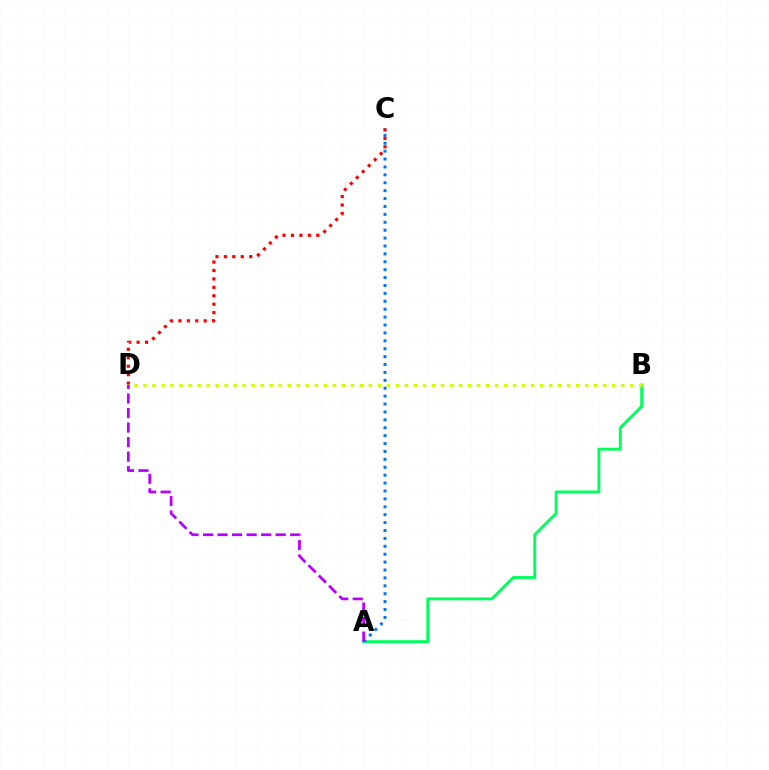{('A', 'B'): [{'color': '#00ff5c', 'line_style': 'solid', 'thickness': 2.08}], ('A', 'C'): [{'color': '#0074ff', 'line_style': 'dotted', 'thickness': 2.15}], ('C', 'D'): [{'color': '#ff0000', 'line_style': 'dotted', 'thickness': 2.29}], ('B', 'D'): [{'color': '#d1ff00', 'line_style': 'dotted', 'thickness': 2.45}], ('A', 'D'): [{'color': '#b900ff', 'line_style': 'dashed', 'thickness': 1.97}]}